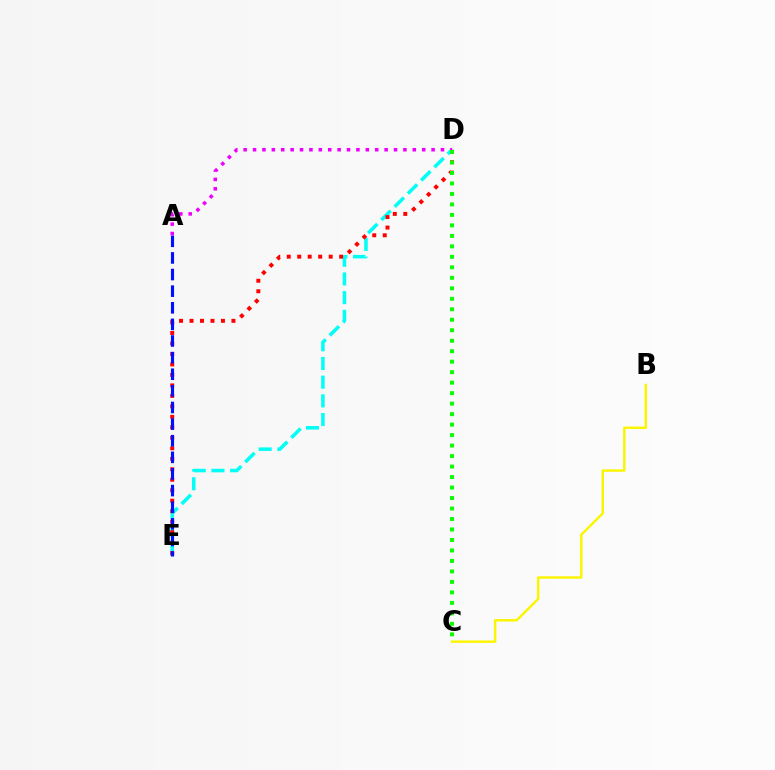{('D', 'E'): [{'color': '#00fff6', 'line_style': 'dashed', 'thickness': 2.54}, {'color': '#ff0000', 'line_style': 'dotted', 'thickness': 2.85}], ('A', 'E'): [{'color': '#0010ff', 'line_style': 'dashed', 'thickness': 2.26}], ('A', 'D'): [{'color': '#ee00ff', 'line_style': 'dotted', 'thickness': 2.55}], ('C', 'D'): [{'color': '#08ff00', 'line_style': 'dotted', 'thickness': 2.85}], ('B', 'C'): [{'color': '#fcf500', 'line_style': 'solid', 'thickness': 1.76}]}